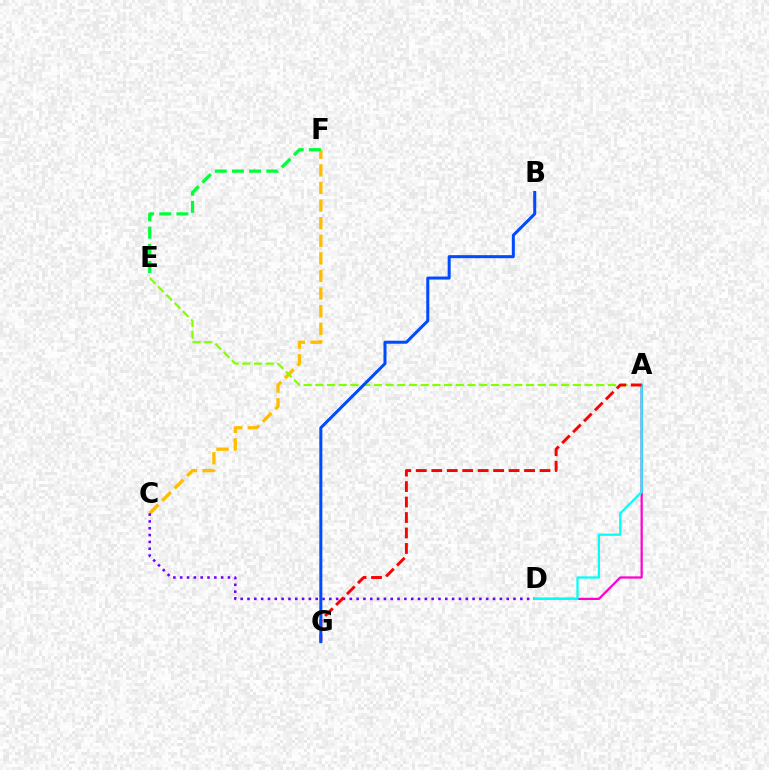{('C', 'F'): [{'color': '#ffbd00', 'line_style': 'dashed', 'thickness': 2.39}], ('A', 'D'): [{'color': '#ff00cf', 'line_style': 'solid', 'thickness': 1.62}, {'color': '#00fff6', 'line_style': 'solid', 'thickness': 1.61}], ('C', 'D'): [{'color': '#7200ff', 'line_style': 'dotted', 'thickness': 1.85}], ('A', 'E'): [{'color': '#84ff00', 'line_style': 'dashed', 'thickness': 1.59}], ('A', 'G'): [{'color': '#ff0000', 'line_style': 'dashed', 'thickness': 2.1}], ('E', 'F'): [{'color': '#00ff39', 'line_style': 'dashed', 'thickness': 2.33}], ('B', 'G'): [{'color': '#004bff', 'line_style': 'solid', 'thickness': 2.18}]}